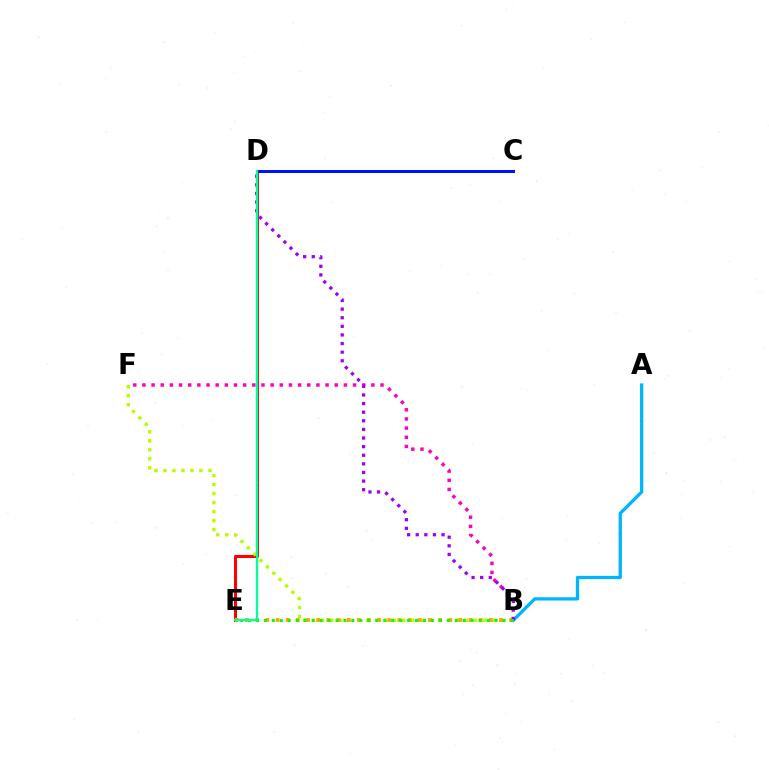{('B', 'F'): [{'color': '#ff00bd', 'line_style': 'dotted', 'thickness': 2.49}, {'color': '#b3ff00', 'line_style': 'dotted', 'thickness': 2.44}], ('D', 'E'): [{'color': '#ff0000', 'line_style': 'solid', 'thickness': 2.2}, {'color': '#00ff9d', 'line_style': 'solid', 'thickness': 1.67}], ('A', 'B'): [{'color': '#00b5ff', 'line_style': 'solid', 'thickness': 2.37}], ('B', 'E'): [{'color': '#ffa500', 'line_style': 'dotted', 'thickness': 2.76}, {'color': '#08ff00', 'line_style': 'dotted', 'thickness': 2.16}], ('C', 'D'): [{'color': '#0010ff', 'line_style': 'solid', 'thickness': 2.16}], ('B', 'D'): [{'color': '#9b00ff', 'line_style': 'dotted', 'thickness': 2.34}]}